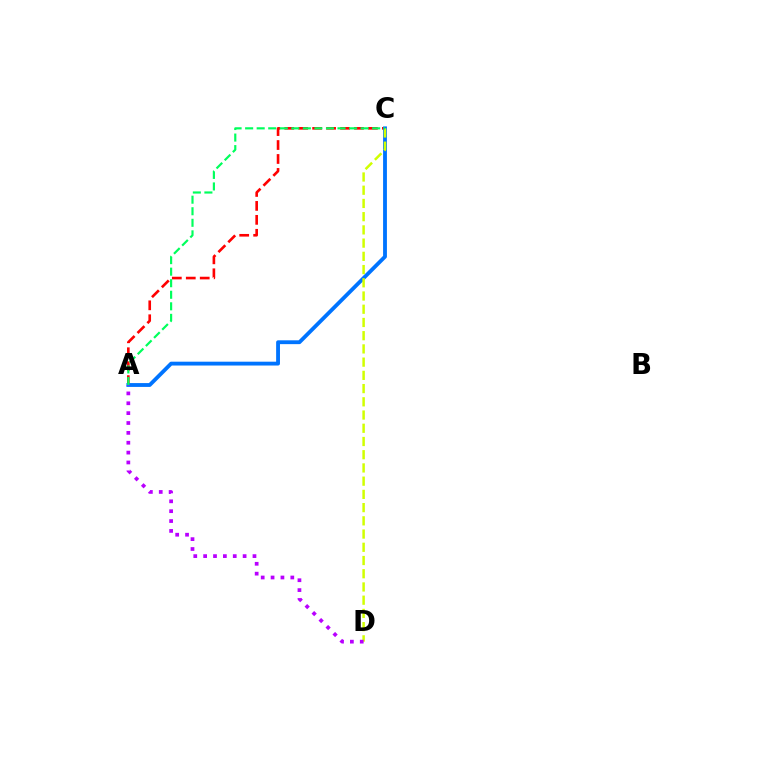{('A', 'C'): [{'color': '#ff0000', 'line_style': 'dashed', 'thickness': 1.89}, {'color': '#0074ff', 'line_style': 'solid', 'thickness': 2.76}, {'color': '#00ff5c', 'line_style': 'dashed', 'thickness': 1.57}], ('C', 'D'): [{'color': '#d1ff00', 'line_style': 'dashed', 'thickness': 1.8}], ('A', 'D'): [{'color': '#b900ff', 'line_style': 'dotted', 'thickness': 2.68}]}